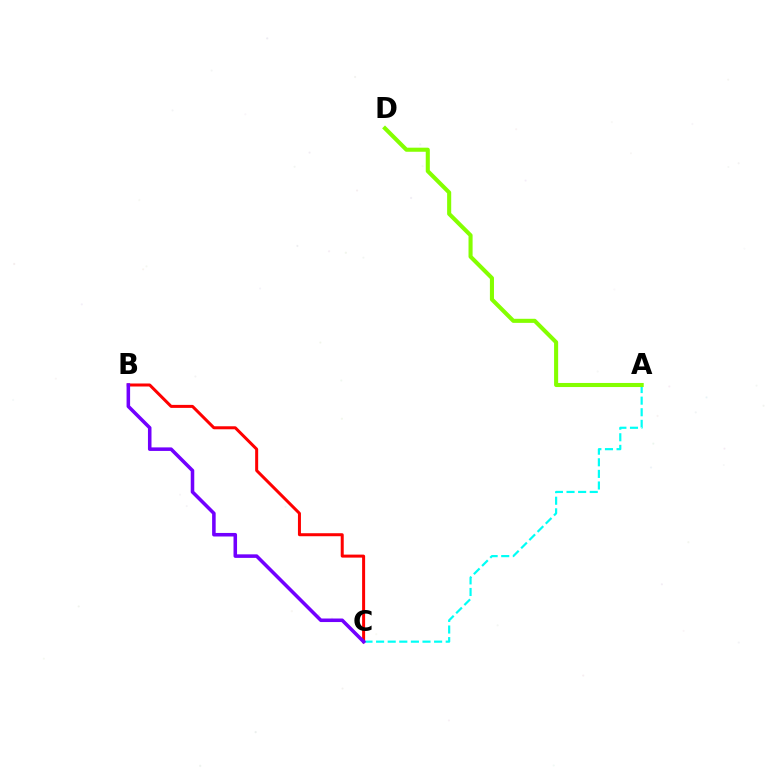{('A', 'C'): [{'color': '#00fff6', 'line_style': 'dashed', 'thickness': 1.58}], ('A', 'D'): [{'color': '#84ff00', 'line_style': 'solid', 'thickness': 2.93}], ('B', 'C'): [{'color': '#ff0000', 'line_style': 'solid', 'thickness': 2.16}, {'color': '#7200ff', 'line_style': 'solid', 'thickness': 2.55}]}